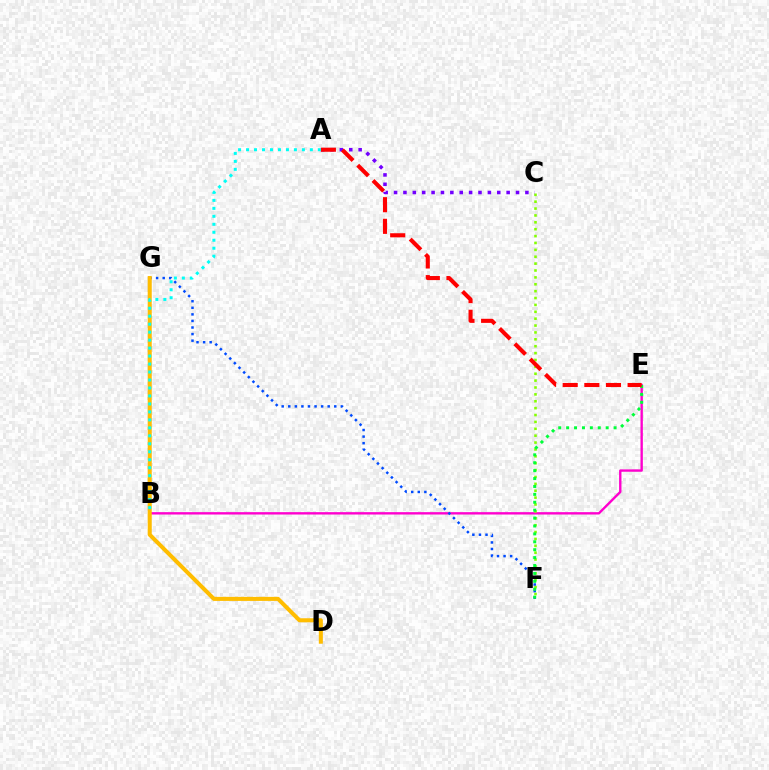{('B', 'E'): [{'color': '#ff00cf', 'line_style': 'solid', 'thickness': 1.71}], ('C', 'F'): [{'color': '#84ff00', 'line_style': 'dotted', 'thickness': 1.87}], ('F', 'G'): [{'color': '#004bff', 'line_style': 'dotted', 'thickness': 1.79}], ('E', 'F'): [{'color': '#00ff39', 'line_style': 'dotted', 'thickness': 2.15}], ('D', 'G'): [{'color': '#ffbd00', 'line_style': 'solid', 'thickness': 2.91}], ('A', 'C'): [{'color': '#7200ff', 'line_style': 'dotted', 'thickness': 2.55}], ('A', 'E'): [{'color': '#ff0000', 'line_style': 'dashed', 'thickness': 2.94}], ('A', 'B'): [{'color': '#00fff6', 'line_style': 'dotted', 'thickness': 2.17}]}